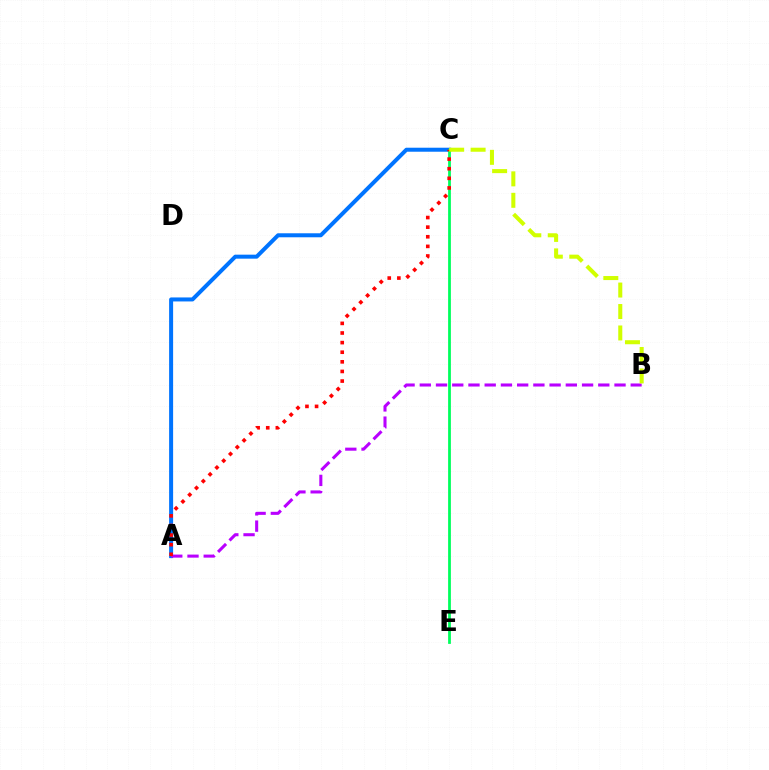{('A', 'C'): [{'color': '#0074ff', 'line_style': 'solid', 'thickness': 2.88}, {'color': '#ff0000', 'line_style': 'dotted', 'thickness': 2.61}], ('A', 'B'): [{'color': '#b900ff', 'line_style': 'dashed', 'thickness': 2.2}], ('C', 'E'): [{'color': '#00ff5c', 'line_style': 'solid', 'thickness': 2.0}], ('B', 'C'): [{'color': '#d1ff00', 'line_style': 'dashed', 'thickness': 2.91}]}